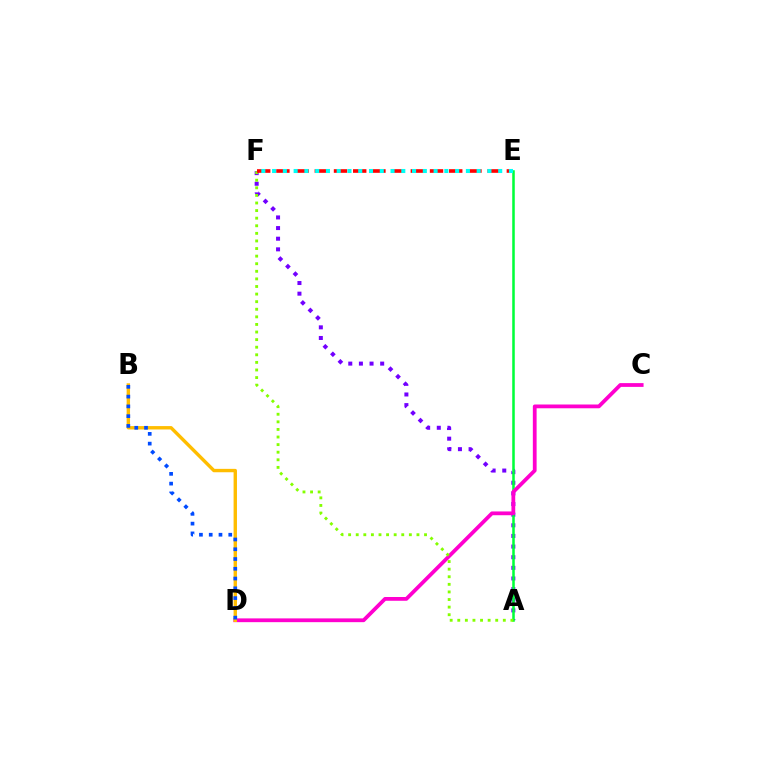{('A', 'F'): [{'color': '#7200ff', 'line_style': 'dotted', 'thickness': 2.89}, {'color': '#84ff00', 'line_style': 'dotted', 'thickness': 2.06}], ('A', 'E'): [{'color': '#00ff39', 'line_style': 'solid', 'thickness': 1.83}], ('C', 'D'): [{'color': '#ff00cf', 'line_style': 'solid', 'thickness': 2.72}], ('B', 'D'): [{'color': '#ffbd00', 'line_style': 'solid', 'thickness': 2.44}, {'color': '#004bff', 'line_style': 'dotted', 'thickness': 2.65}], ('E', 'F'): [{'color': '#ff0000', 'line_style': 'dashed', 'thickness': 2.61}, {'color': '#00fff6', 'line_style': 'dotted', 'thickness': 2.93}]}